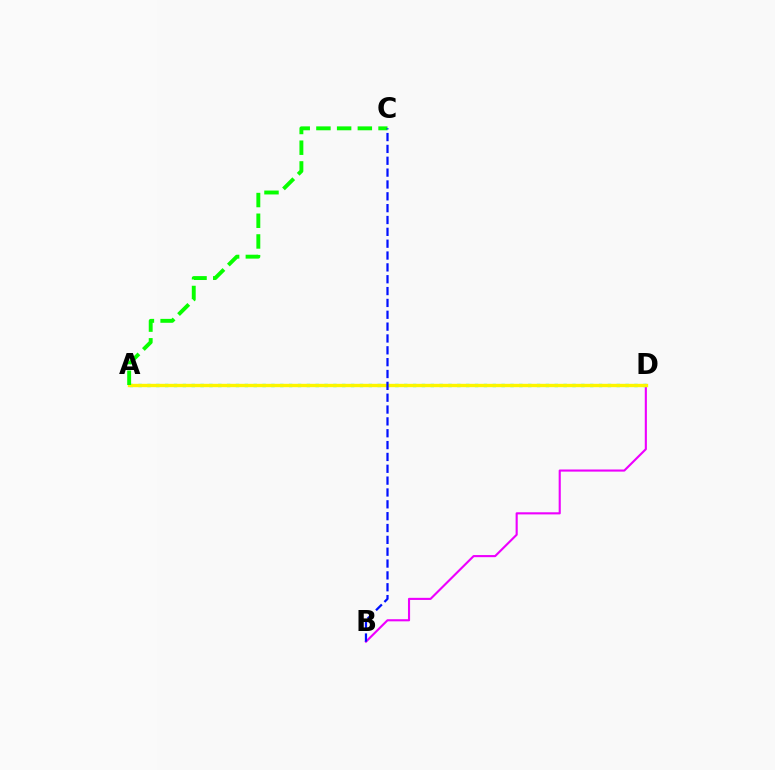{('A', 'D'): [{'color': '#ff0000', 'line_style': 'dotted', 'thickness': 1.92}, {'color': '#00fff6', 'line_style': 'dotted', 'thickness': 2.41}, {'color': '#fcf500', 'line_style': 'solid', 'thickness': 2.42}], ('B', 'D'): [{'color': '#ee00ff', 'line_style': 'solid', 'thickness': 1.53}], ('A', 'C'): [{'color': '#08ff00', 'line_style': 'dashed', 'thickness': 2.81}], ('B', 'C'): [{'color': '#0010ff', 'line_style': 'dashed', 'thickness': 1.61}]}